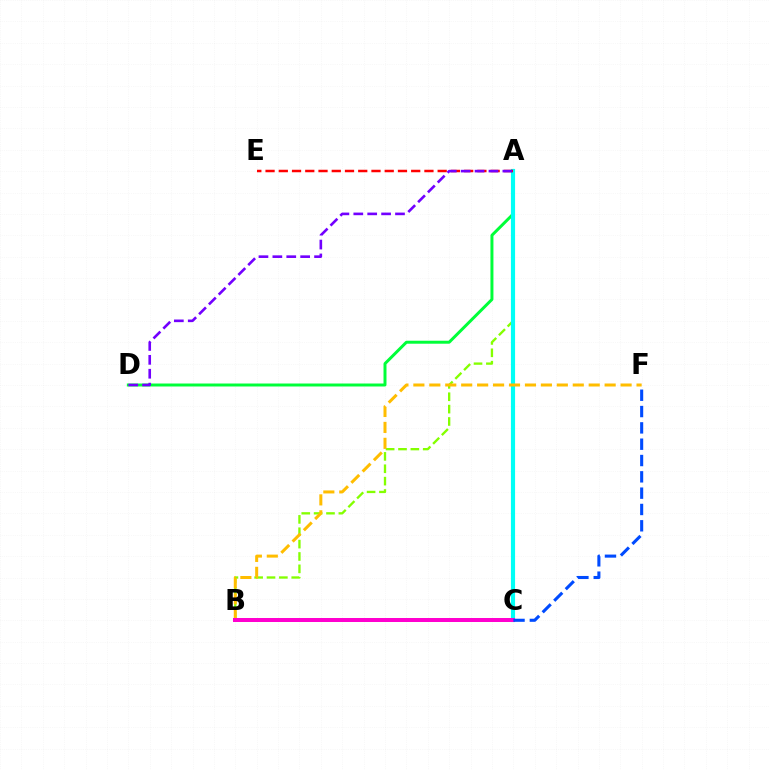{('A', 'B'): [{'color': '#84ff00', 'line_style': 'dashed', 'thickness': 1.68}], ('A', 'D'): [{'color': '#00ff39', 'line_style': 'solid', 'thickness': 2.15}, {'color': '#7200ff', 'line_style': 'dashed', 'thickness': 1.89}], ('A', 'C'): [{'color': '#00fff6', 'line_style': 'solid', 'thickness': 2.99}], ('A', 'E'): [{'color': '#ff0000', 'line_style': 'dashed', 'thickness': 1.8}], ('B', 'F'): [{'color': '#ffbd00', 'line_style': 'dashed', 'thickness': 2.17}], ('B', 'C'): [{'color': '#ff00cf', 'line_style': 'solid', 'thickness': 2.88}], ('C', 'F'): [{'color': '#004bff', 'line_style': 'dashed', 'thickness': 2.22}]}